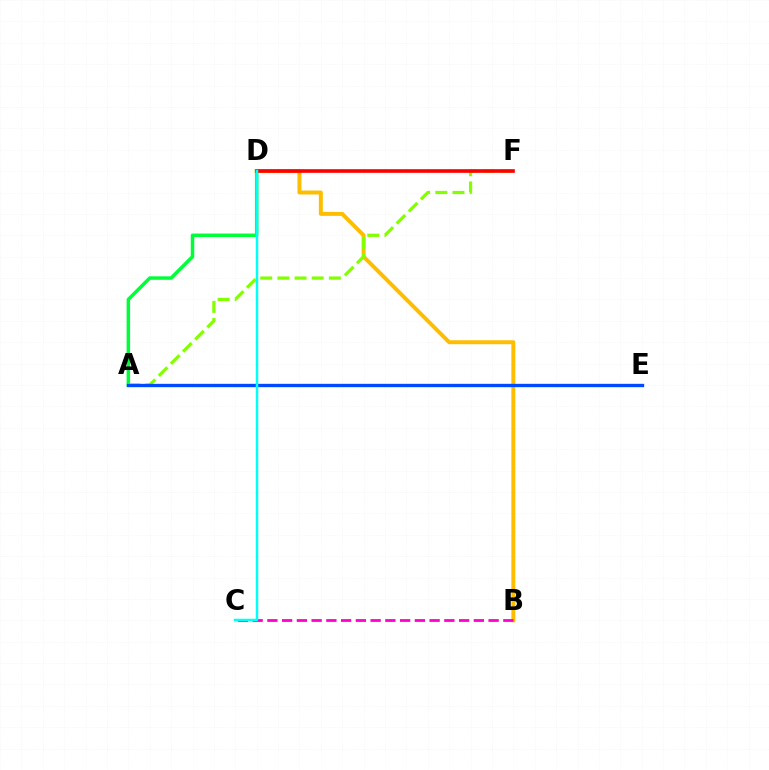{('A', 'D'): [{'color': '#00ff39', 'line_style': 'solid', 'thickness': 2.51}], ('B', 'D'): [{'color': '#ffbd00', 'line_style': 'solid', 'thickness': 2.84}], ('A', 'E'): [{'color': '#7200ff', 'line_style': 'solid', 'thickness': 1.93}, {'color': '#004bff', 'line_style': 'solid', 'thickness': 2.4}], ('B', 'C'): [{'color': '#ff00cf', 'line_style': 'dashed', 'thickness': 2.0}], ('A', 'F'): [{'color': '#84ff00', 'line_style': 'dashed', 'thickness': 2.33}], ('D', 'F'): [{'color': '#ff0000', 'line_style': 'solid', 'thickness': 2.61}], ('C', 'D'): [{'color': '#00fff6', 'line_style': 'solid', 'thickness': 1.8}]}